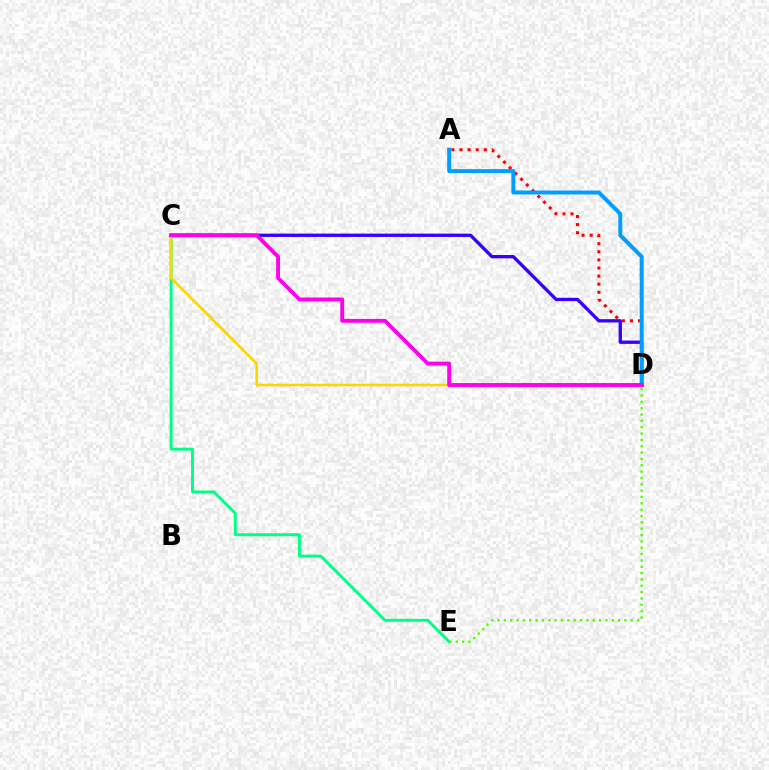{('A', 'D'): [{'color': '#ff0000', 'line_style': 'dotted', 'thickness': 2.2}, {'color': '#009eff', 'line_style': 'solid', 'thickness': 2.85}], ('C', 'D'): [{'color': '#3700ff', 'line_style': 'solid', 'thickness': 2.39}, {'color': '#ffd500', 'line_style': 'solid', 'thickness': 1.87}, {'color': '#ff00ed', 'line_style': 'solid', 'thickness': 2.8}], ('C', 'E'): [{'color': '#00ff86', 'line_style': 'solid', 'thickness': 2.12}], ('D', 'E'): [{'color': '#4fff00', 'line_style': 'dotted', 'thickness': 1.72}]}